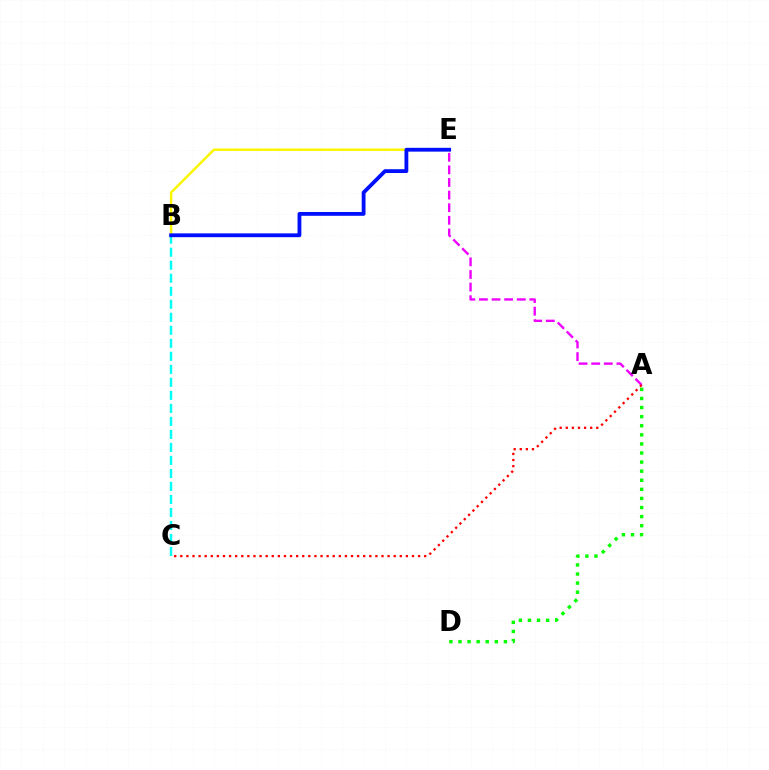{('A', 'D'): [{'color': '#08ff00', 'line_style': 'dotted', 'thickness': 2.47}], ('B', 'E'): [{'color': '#fcf500', 'line_style': 'solid', 'thickness': 1.77}, {'color': '#0010ff', 'line_style': 'solid', 'thickness': 2.75}], ('A', 'E'): [{'color': '#ee00ff', 'line_style': 'dashed', 'thickness': 1.71}], ('A', 'C'): [{'color': '#ff0000', 'line_style': 'dotted', 'thickness': 1.66}], ('B', 'C'): [{'color': '#00fff6', 'line_style': 'dashed', 'thickness': 1.77}]}